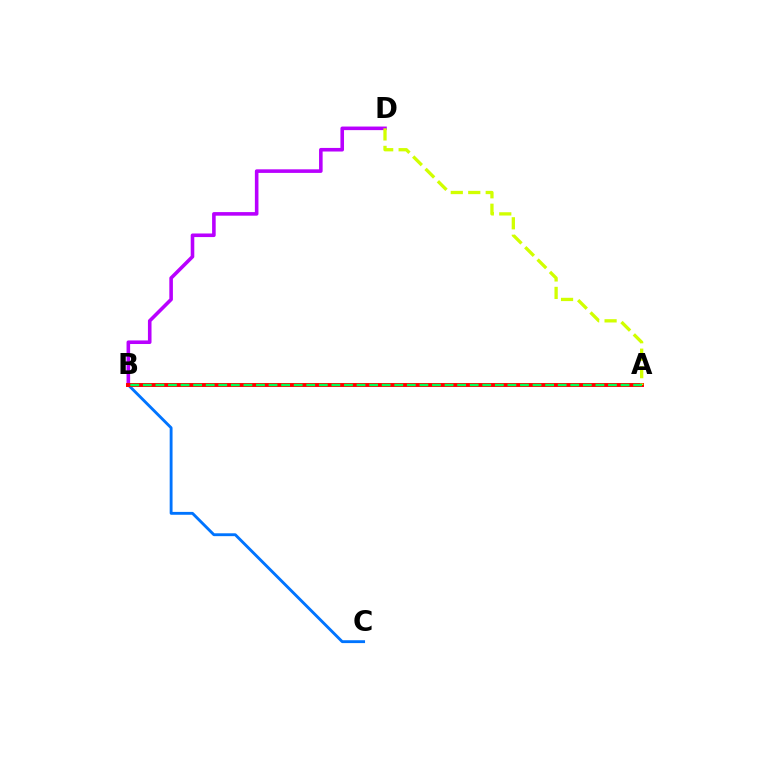{('B', 'C'): [{'color': '#0074ff', 'line_style': 'solid', 'thickness': 2.06}], ('B', 'D'): [{'color': '#b900ff', 'line_style': 'solid', 'thickness': 2.58}], ('A', 'B'): [{'color': '#ff0000', 'line_style': 'solid', 'thickness': 2.83}, {'color': '#00ff5c', 'line_style': 'dashed', 'thickness': 1.71}], ('A', 'D'): [{'color': '#d1ff00', 'line_style': 'dashed', 'thickness': 2.37}]}